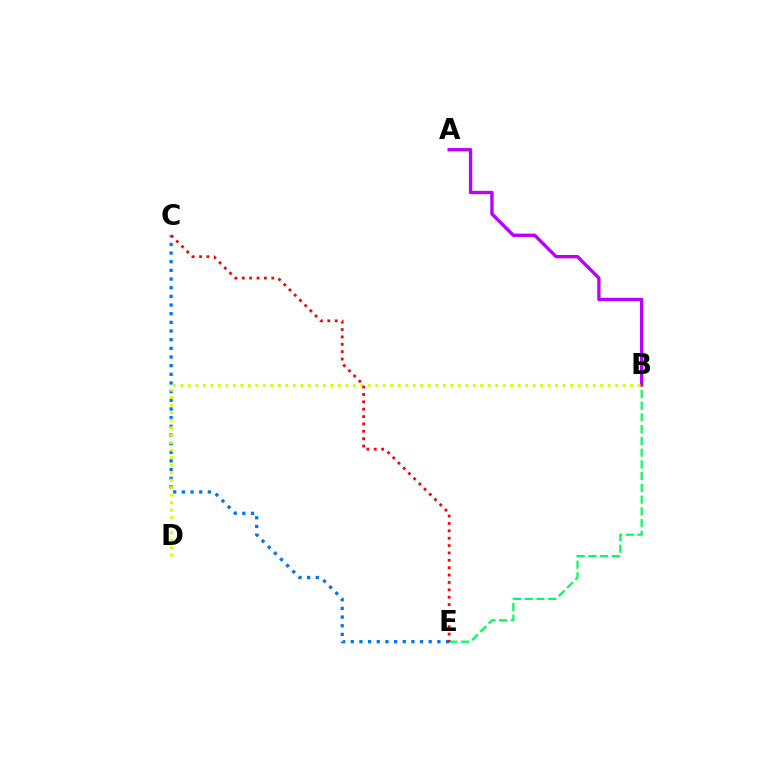{('B', 'E'): [{'color': '#00ff5c', 'line_style': 'dashed', 'thickness': 1.6}], ('C', 'E'): [{'color': '#0074ff', 'line_style': 'dotted', 'thickness': 2.35}, {'color': '#ff0000', 'line_style': 'dotted', 'thickness': 2.0}], ('A', 'B'): [{'color': '#b900ff', 'line_style': 'solid', 'thickness': 2.41}], ('B', 'D'): [{'color': '#d1ff00', 'line_style': 'dotted', 'thickness': 2.04}]}